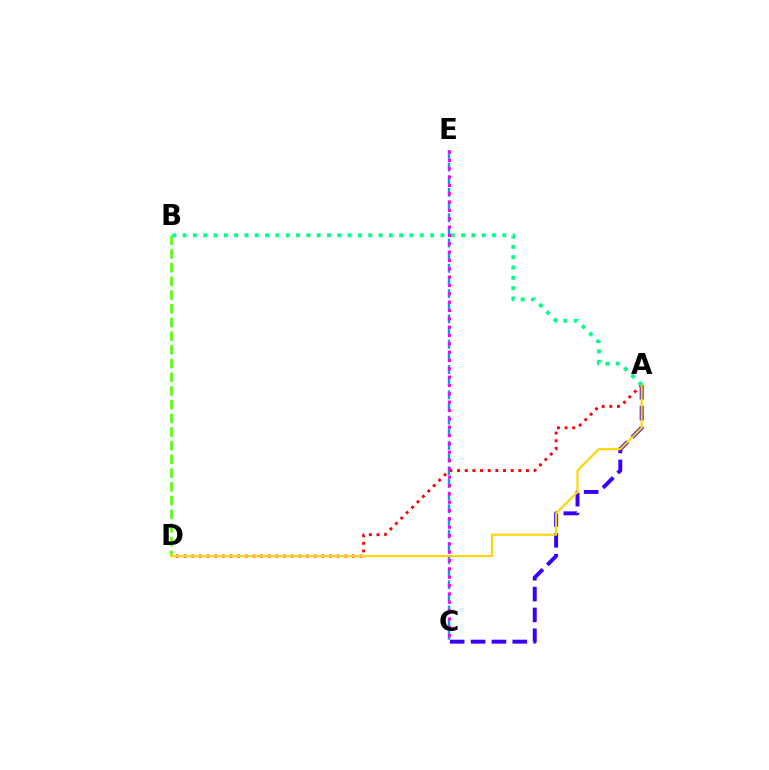{('A', 'C'): [{'color': '#3700ff', 'line_style': 'dashed', 'thickness': 2.83}], ('C', 'E'): [{'color': '#009eff', 'line_style': 'dashed', 'thickness': 1.72}, {'color': '#ff00ed', 'line_style': 'dotted', 'thickness': 2.27}], ('A', 'D'): [{'color': '#ff0000', 'line_style': 'dotted', 'thickness': 2.08}, {'color': '#ffd500', 'line_style': 'solid', 'thickness': 1.52}], ('B', 'D'): [{'color': '#4fff00', 'line_style': 'dashed', 'thickness': 1.86}], ('A', 'B'): [{'color': '#00ff86', 'line_style': 'dotted', 'thickness': 2.8}]}